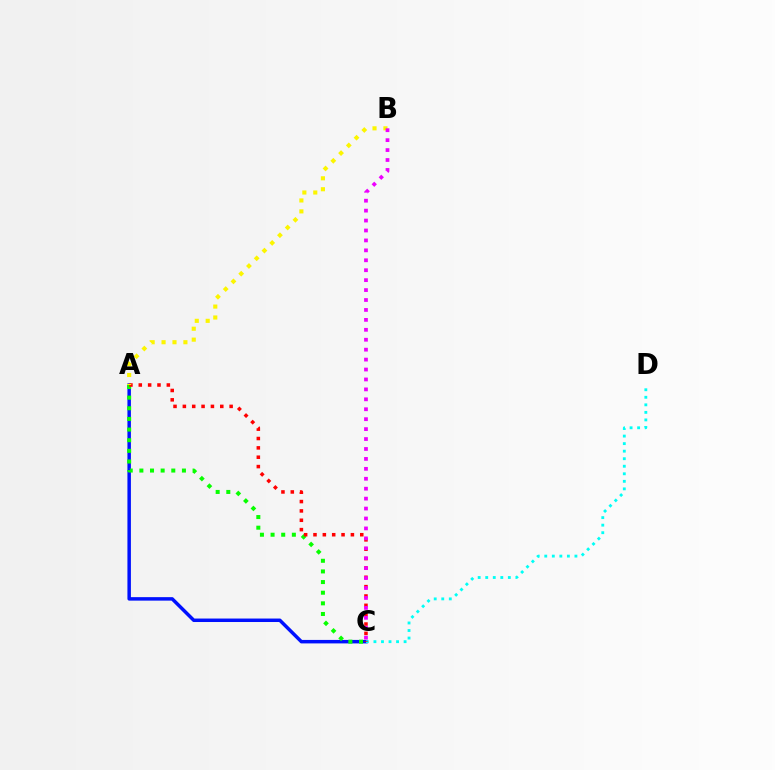{('A', 'C'): [{'color': '#0010ff', 'line_style': 'solid', 'thickness': 2.5}, {'color': '#08ff00', 'line_style': 'dotted', 'thickness': 2.89}, {'color': '#ff0000', 'line_style': 'dotted', 'thickness': 2.54}], ('C', 'D'): [{'color': '#00fff6', 'line_style': 'dotted', 'thickness': 2.05}], ('A', 'B'): [{'color': '#fcf500', 'line_style': 'dotted', 'thickness': 2.97}], ('B', 'C'): [{'color': '#ee00ff', 'line_style': 'dotted', 'thickness': 2.7}]}